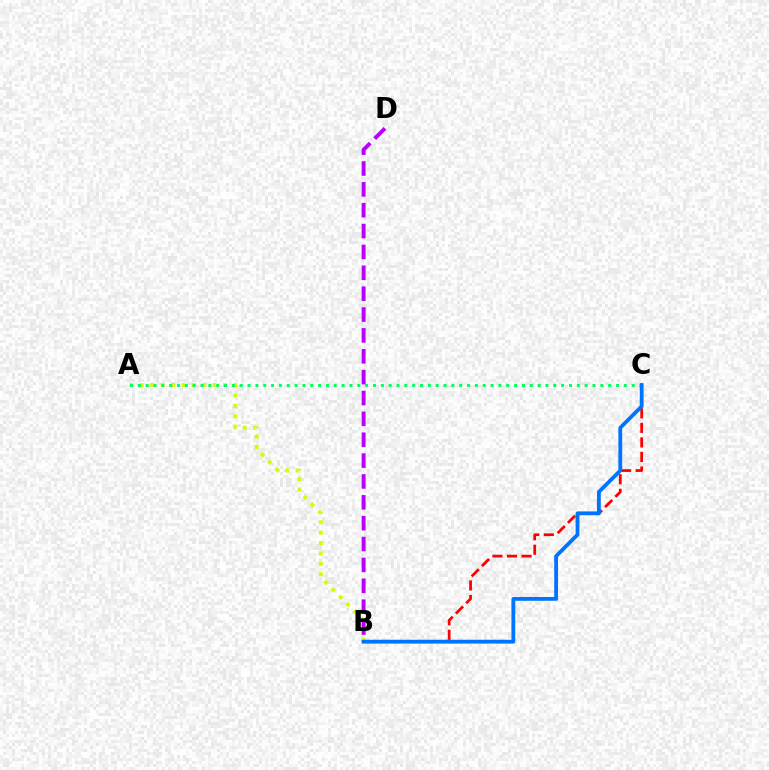{('A', 'B'): [{'color': '#d1ff00', 'line_style': 'dotted', 'thickness': 2.83}], ('B', 'C'): [{'color': '#ff0000', 'line_style': 'dashed', 'thickness': 1.98}, {'color': '#0074ff', 'line_style': 'solid', 'thickness': 2.74}], ('A', 'C'): [{'color': '#00ff5c', 'line_style': 'dotted', 'thickness': 2.13}], ('B', 'D'): [{'color': '#b900ff', 'line_style': 'dashed', 'thickness': 2.83}]}